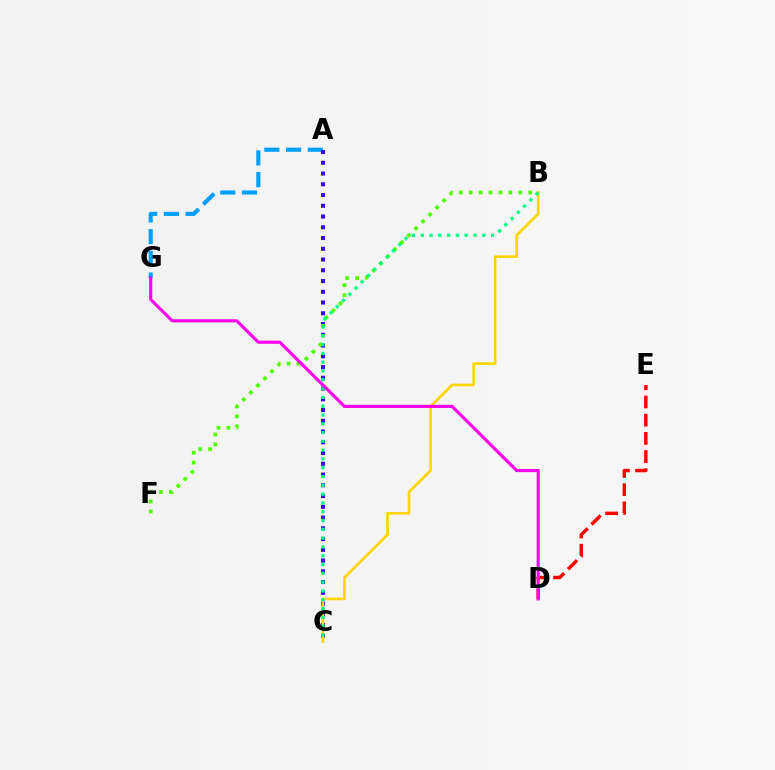{('A', 'G'): [{'color': '#009eff', 'line_style': 'dashed', 'thickness': 2.95}], ('A', 'C'): [{'color': '#3700ff', 'line_style': 'dotted', 'thickness': 2.92}], ('B', 'F'): [{'color': '#4fff00', 'line_style': 'dotted', 'thickness': 2.7}], ('B', 'C'): [{'color': '#ffd500', 'line_style': 'solid', 'thickness': 1.91}, {'color': '#00ff86', 'line_style': 'dotted', 'thickness': 2.39}], ('D', 'E'): [{'color': '#ff0000', 'line_style': 'dashed', 'thickness': 2.47}], ('D', 'G'): [{'color': '#ff00ed', 'line_style': 'solid', 'thickness': 2.26}]}